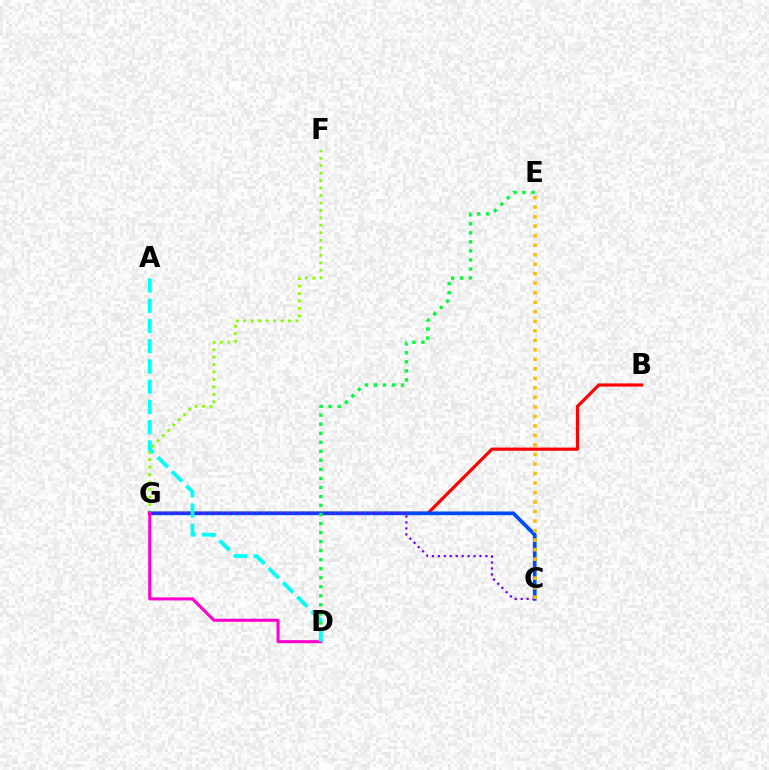{('B', 'G'): [{'color': '#ff0000', 'line_style': 'solid', 'thickness': 2.29}], ('F', 'G'): [{'color': '#84ff00', 'line_style': 'dotted', 'thickness': 2.03}], ('C', 'G'): [{'color': '#004bff', 'line_style': 'solid', 'thickness': 2.69}, {'color': '#7200ff', 'line_style': 'dotted', 'thickness': 1.62}], ('D', 'E'): [{'color': '#00ff39', 'line_style': 'dotted', 'thickness': 2.45}], ('C', 'E'): [{'color': '#ffbd00', 'line_style': 'dotted', 'thickness': 2.59}], ('D', 'G'): [{'color': '#ff00cf', 'line_style': 'solid', 'thickness': 2.21}], ('A', 'D'): [{'color': '#00fff6', 'line_style': 'dashed', 'thickness': 2.75}]}